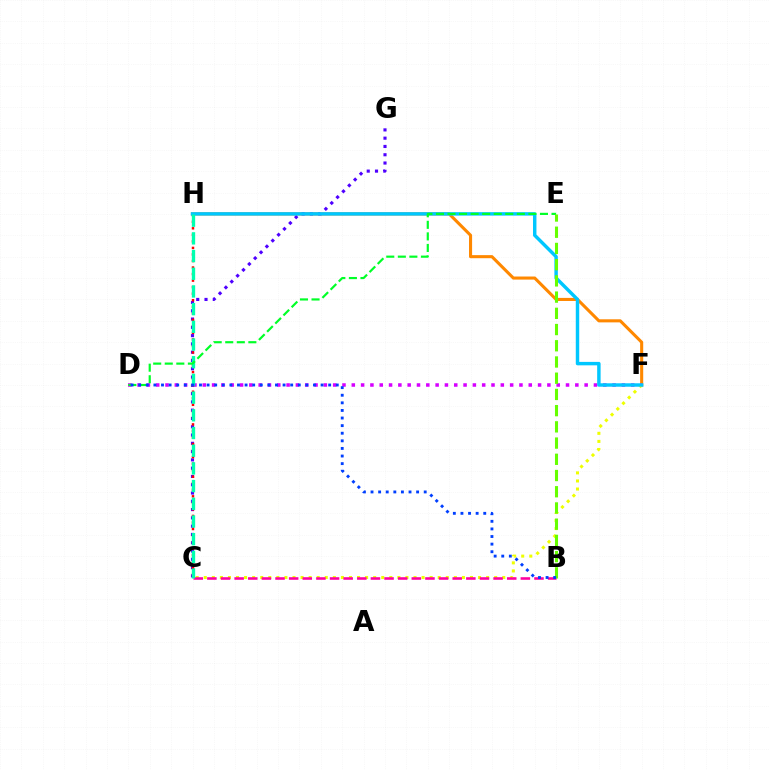{('F', 'H'): [{'color': '#ff8800', 'line_style': 'solid', 'thickness': 2.22}, {'color': '#00c7ff', 'line_style': 'solid', 'thickness': 2.48}], ('C', 'G'): [{'color': '#4f00ff', 'line_style': 'dotted', 'thickness': 2.25}], ('D', 'F'): [{'color': '#d600ff', 'line_style': 'dotted', 'thickness': 2.53}], ('C', 'H'): [{'color': '#ff0000', 'line_style': 'dotted', 'thickness': 1.78}, {'color': '#00ffaf', 'line_style': 'dashed', 'thickness': 2.4}], ('C', 'F'): [{'color': '#eeff00', 'line_style': 'dotted', 'thickness': 2.19}], ('B', 'C'): [{'color': '#ff00a0', 'line_style': 'dashed', 'thickness': 1.85}], ('D', 'E'): [{'color': '#00ff27', 'line_style': 'dashed', 'thickness': 1.57}], ('B', 'E'): [{'color': '#66ff00', 'line_style': 'dashed', 'thickness': 2.2}], ('B', 'D'): [{'color': '#003fff', 'line_style': 'dotted', 'thickness': 2.06}]}